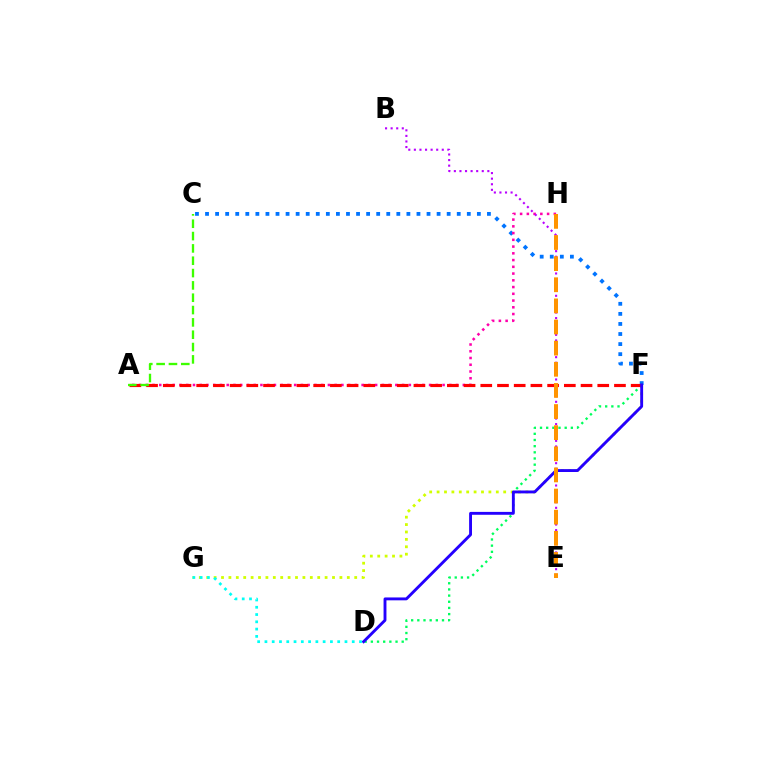{('F', 'G'): [{'color': '#d1ff00', 'line_style': 'dotted', 'thickness': 2.01}], ('C', 'F'): [{'color': '#0074ff', 'line_style': 'dotted', 'thickness': 2.74}], ('A', 'H'): [{'color': '#ff00ac', 'line_style': 'dotted', 'thickness': 1.83}], ('D', 'F'): [{'color': '#00ff5c', 'line_style': 'dotted', 'thickness': 1.68}, {'color': '#2500ff', 'line_style': 'solid', 'thickness': 2.07}], ('B', 'E'): [{'color': '#b900ff', 'line_style': 'dotted', 'thickness': 1.52}], ('A', 'F'): [{'color': '#ff0000', 'line_style': 'dashed', 'thickness': 2.27}], ('D', 'G'): [{'color': '#00fff6', 'line_style': 'dotted', 'thickness': 1.98}], ('A', 'C'): [{'color': '#3dff00', 'line_style': 'dashed', 'thickness': 1.68}], ('E', 'H'): [{'color': '#ff9400', 'line_style': 'dashed', 'thickness': 2.87}]}